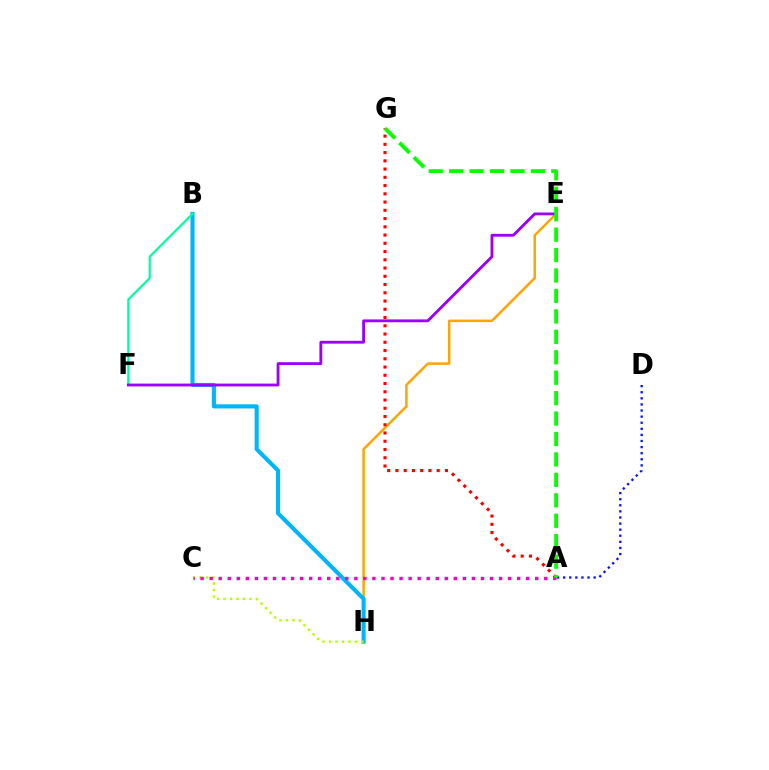{('E', 'H'): [{'color': '#ffa500', 'line_style': 'solid', 'thickness': 1.8}], ('B', 'H'): [{'color': '#00b5ff', 'line_style': 'solid', 'thickness': 2.95}], ('A', 'G'): [{'color': '#ff0000', 'line_style': 'dotted', 'thickness': 2.24}, {'color': '#08ff00', 'line_style': 'dashed', 'thickness': 2.78}], ('B', 'F'): [{'color': '#00ff9d', 'line_style': 'solid', 'thickness': 1.6}], ('C', 'H'): [{'color': '#b3ff00', 'line_style': 'dotted', 'thickness': 1.76}], ('E', 'F'): [{'color': '#9b00ff', 'line_style': 'solid', 'thickness': 2.04}], ('A', 'D'): [{'color': '#0010ff', 'line_style': 'dotted', 'thickness': 1.66}], ('A', 'C'): [{'color': '#ff00bd', 'line_style': 'dotted', 'thickness': 2.46}]}